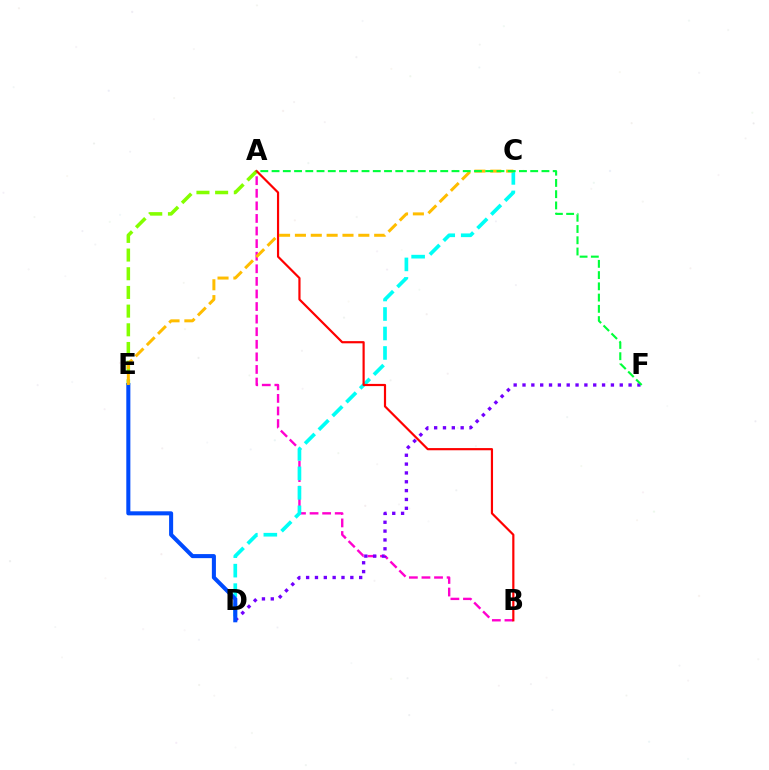{('A', 'B'): [{'color': '#ff00cf', 'line_style': 'dashed', 'thickness': 1.71}, {'color': '#ff0000', 'line_style': 'solid', 'thickness': 1.57}], ('C', 'D'): [{'color': '#00fff6', 'line_style': 'dashed', 'thickness': 2.65}], ('A', 'E'): [{'color': '#84ff00', 'line_style': 'dashed', 'thickness': 2.54}], ('D', 'F'): [{'color': '#7200ff', 'line_style': 'dotted', 'thickness': 2.4}], ('D', 'E'): [{'color': '#004bff', 'line_style': 'solid', 'thickness': 2.92}], ('C', 'E'): [{'color': '#ffbd00', 'line_style': 'dashed', 'thickness': 2.15}], ('A', 'F'): [{'color': '#00ff39', 'line_style': 'dashed', 'thickness': 1.53}]}